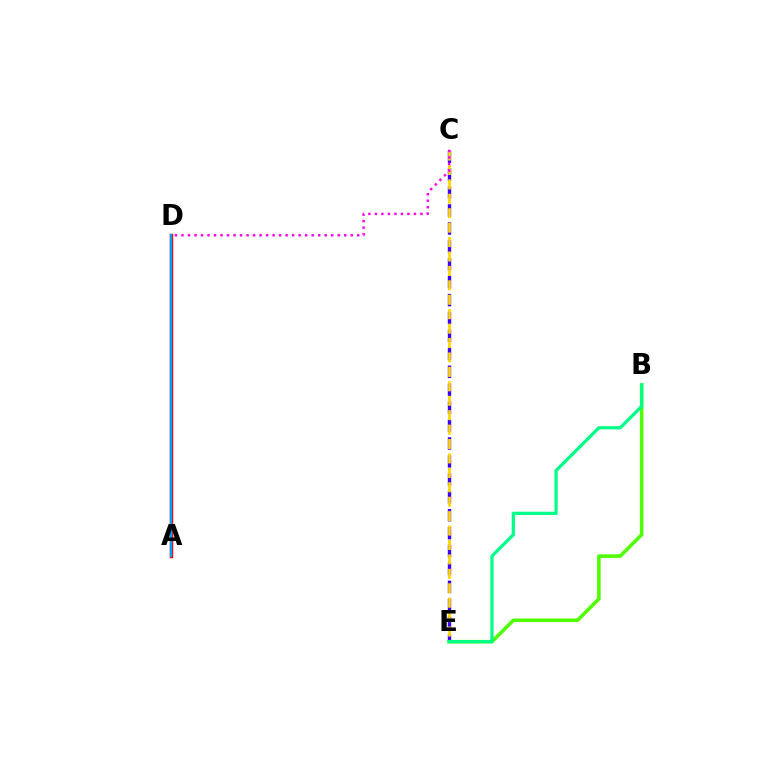{('C', 'E'): [{'color': '#3700ff', 'line_style': 'dashed', 'thickness': 2.43}, {'color': '#ffd500', 'line_style': 'dashed', 'thickness': 1.96}], ('B', 'E'): [{'color': '#4fff00', 'line_style': 'solid', 'thickness': 2.56}, {'color': '#00ff86', 'line_style': 'solid', 'thickness': 2.32}], ('A', 'D'): [{'color': '#ff0000', 'line_style': 'solid', 'thickness': 2.5}, {'color': '#009eff', 'line_style': 'solid', 'thickness': 1.65}], ('C', 'D'): [{'color': '#ff00ed', 'line_style': 'dotted', 'thickness': 1.77}]}